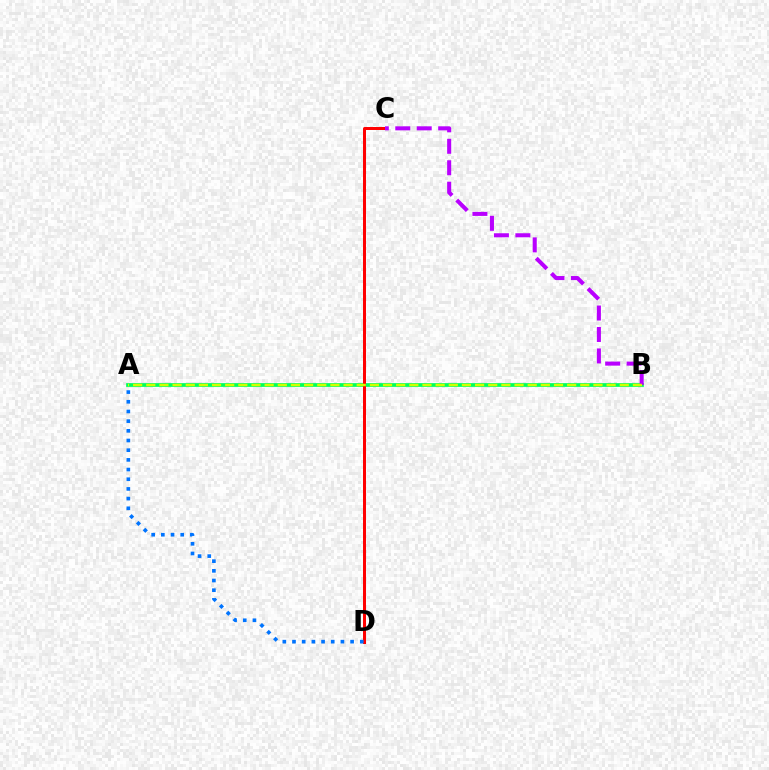{('A', 'B'): [{'color': '#00ff5c', 'line_style': 'solid', 'thickness': 2.68}, {'color': '#d1ff00', 'line_style': 'dashed', 'thickness': 1.79}], ('C', 'D'): [{'color': '#ff0000', 'line_style': 'solid', 'thickness': 2.15}], ('B', 'C'): [{'color': '#b900ff', 'line_style': 'dashed', 'thickness': 2.91}], ('A', 'D'): [{'color': '#0074ff', 'line_style': 'dotted', 'thickness': 2.63}]}